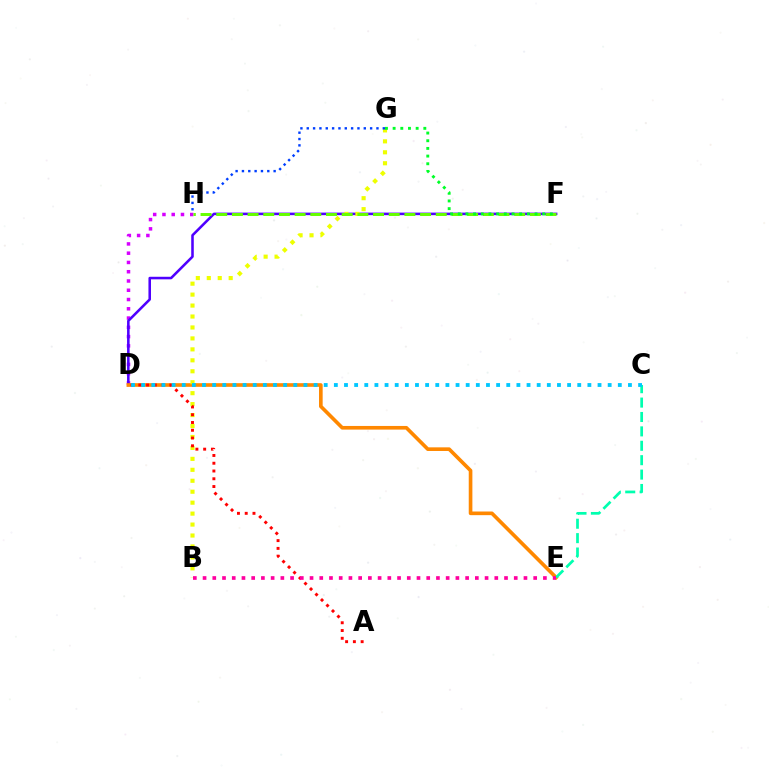{('D', 'H'): [{'color': '#d600ff', 'line_style': 'dotted', 'thickness': 2.52}], ('D', 'F'): [{'color': '#4f00ff', 'line_style': 'solid', 'thickness': 1.84}], ('D', 'E'): [{'color': '#ff8800', 'line_style': 'solid', 'thickness': 2.62}], ('B', 'G'): [{'color': '#eeff00', 'line_style': 'dotted', 'thickness': 2.98}], ('A', 'D'): [{'color': '#ff0000', 'line_style': 'dotted', 'thickness': 2.11}], ('C', 'E'): [{'color': '#00ffaf', 'line_style': 'dashed', 'thickness': 1.96}], ('F', 'H'): [{'color': '#66ff00', 'line_style': 'dashed', 'thickness': 2.13}], ('B', 'E'): [{'color': '#ff00a0', 'line_style': 'dotted', 'thickness': 2.64}], ('C', 'D'): [{'color': '#00c7ff', 'line_style': 'dotted', 'thickness': 2.76}], ('G', 'H'): [{'color': '#003fff', 'line_style': 'dotted', 'thickness': 1.72}], ('F', 'G'): [{'color': '#00ff27', 'line_style': 'dotted', 'thickness': 2.09}]}